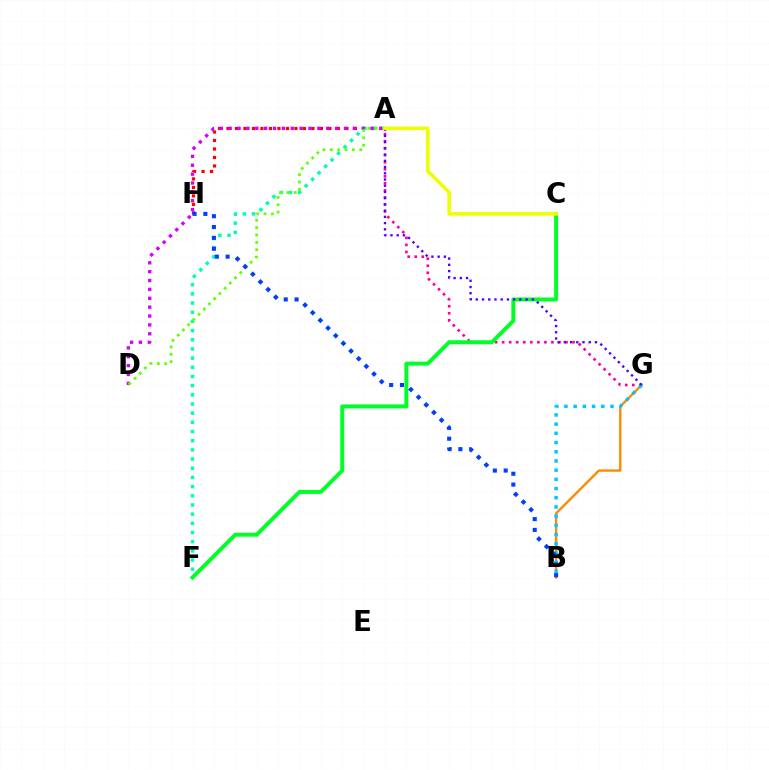{('A', 'H'): [{'color': '#ff0000', 'line_style': 'dotted', 'thickness': 2.31}], ('A', 'G'): [{'color': '#ff00a0', 'line_style': 'dotted', 'thickness': 1.91}, {'color': '#4f00ff', 'line_style': 'dotted', 'thickness': 1.69}], ('A', 'F'): [{'color': '#00ffaf', 'line_style': 'dotted', 'thickness': 2.49}], ('B', 'G'): [{'color': '#ff8800', 'line_style': 'solid', 'thickness': 1.69}, {'color': '#00c7ff', 'line_style': 'dotted', 'thickness': 2.5}], ('A', 'D'): [{'color': '#d600ff', 'line_style': 'dotted', 'thickness': 2.41}, {'color': '#66ff00', 'line_style': 'dotted', 'thickness': 2.0}], ('C', 'F'): [{'color': '#00ff27', 'line_style': 'solid', 'thickness': 2.84}], ('B', 'H'): [{'color': '#003fff', 'line_style': 'dotted', 'thickness': 2.94}], ('A', 'C'): [{'color': '#eeff00', 'line_style': 'solid', 'thickness': 2.58}]}